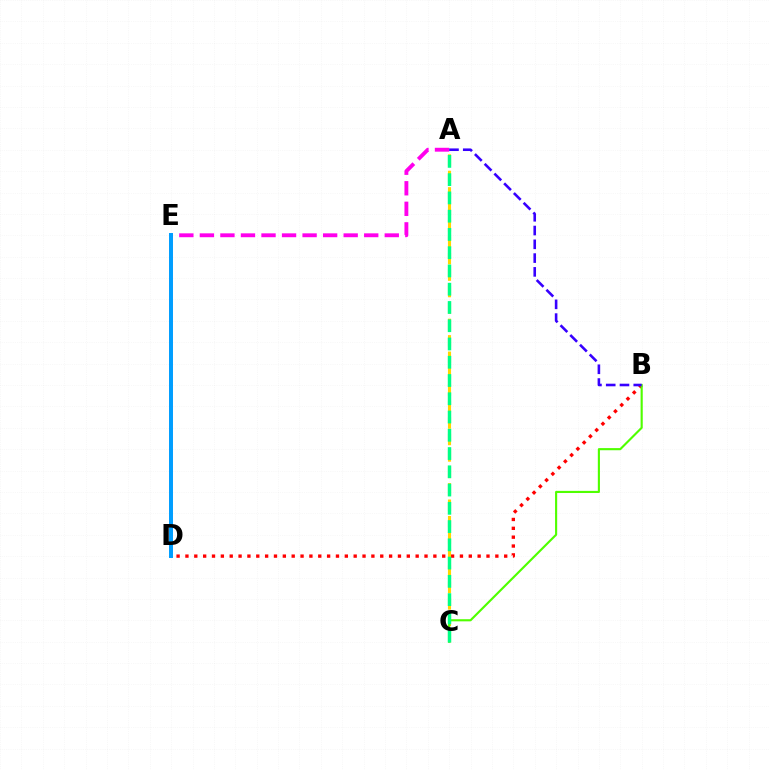{('B', 'D'): [{'color': '#ff0000', 'line_style': 'dotted', 'thickness': 2.41}], ('A', 'C'): [{'color': '#ffd500', 'line_style': 'dashed', 'thickness': 2.23}, {'color': '#00ff86', 'line_style': 'dashed', 'thickness': 2.48}], ('B', 'C'): [{'color': '#4fff00', 'line_style': 'solid', 'thickness': 1.54}], ('A', 'E'): [{'color': '#ff00ed', 'line_style': 'dashed', 'thickness': 2.79}], ('D', 'E'): [{'color': '#009eff', 'line_style': 'solid', 'thickness': 2.86}], ('A', 'B'): [{'color': '#3700ff', 'line_style': 'dashed', 'thickness': 1.87}]}